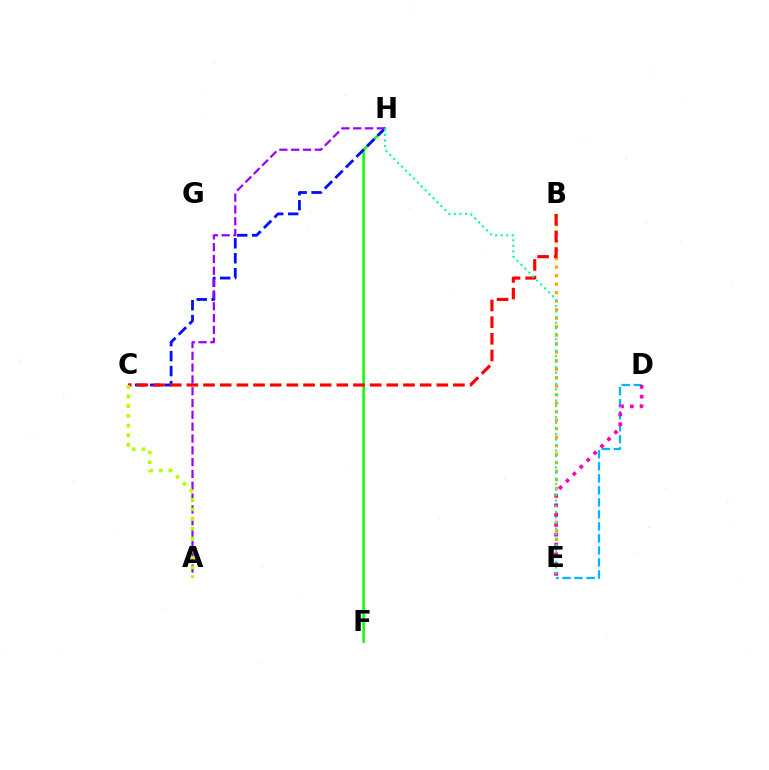{('B', 'E'): [{'color': '#ffa500', 'line_style': 'dotted', 'thickness': 2.31}], ('F', 'H'): [{'color': '#08ff00', 'line_style': 'solid', 'thickness': 1.78}], ('C', 'H'): [{'color': '#0010ff', 'line_style': 'dashed', 'thickness': 2.03}], ('D', 'E'): [{'color': '#00b5ff', 'line_style': 'dashed', 'thickness': 1.63}, {'color': '#ff00bd', 'line_style': 'dotted', 'thickness': 2.66}], ('B', 'C'): [{'color': '#ff0000', 'line_style': 'dashed', 'thickness': 2.26}], ('A', 'H'): [{'color': '#9b00ff', 'line_style': 'dashed', 'thickness': 1.61}], ('A', 'C'): [{'color': '#b3ff00', 'line_style': 'dotted', 'thickness': 2.63}], ('E', 'H'): [{'color': '#00ff9d', 'line_style': 'dotted', 'thickness': 1.51}]}